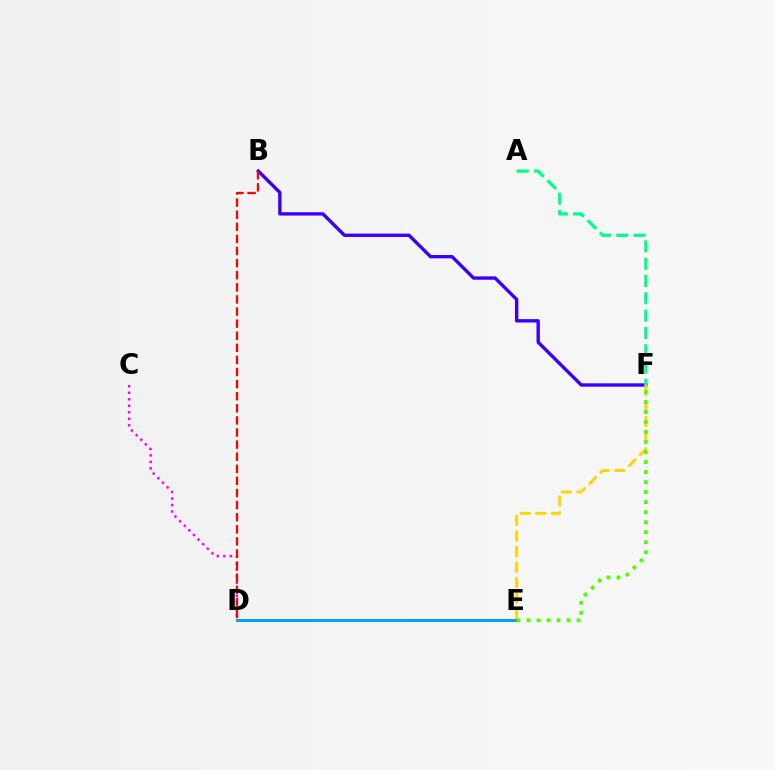{('B', 'F'): [{'color': '#3700ff', 'line_style': 'solid', 'thickness': 2.43}], ('A', 'F'): [{'color': '#00ff86', 'line_style': 'dashed', 'thickness': 2.35}], ('C', 'D'): [{'color': '#ff00ed', 'line_style': 'dotted', 'thickness': 1.77}], ('B', 'D'): [{'color': '#ff0000', 'line_style': 'dashed', 'thickness': 1.64}], ('E', 'F'): [{'color': '#ffd500', 'line_style': 'dashed', 'thickness': 2.12}, {'color': '#4fff00', 'line_style': 'dotted', 'thickness': 2.72}], ('D', 'E'): [{'color': '#009eff', 'line_style': 'solid', 'thickness': 2.11}]}